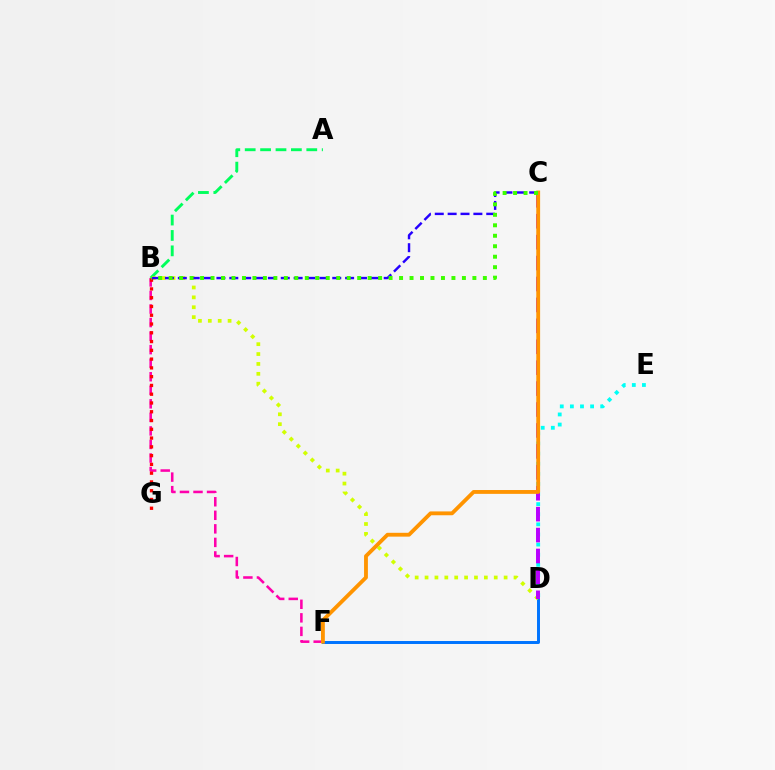{('D', 'E'): [{'color': '#00fff6', 'line_style': 'dotted', 'thickness': 2.75}], ('A', 'B'): [{'color': '#00ff5c', 'line_style': 'dashed', 'thickness': 2.09}], ('B', 'F'): [{'color': '#ff00ac', 'line_style': 'dashed', 'thickness': 1.84}], ('D', 'F'): [{'color': '#0074ff', 'line_style': 'solid', 'thickness': 2.14}], ('B', 'D'): [{'color': '#d1ff00', 'line_style': 'dotted', 'thickness': 2.69}], ('B', 'G'): [{'color': '#ff0000', 'line_style': 'dotted', 'thickness': 2.38}], ('B', 'C'): [{'color': '#2500ff', 'line_style': 'dashed', 'thickness': 1.75}, {'color': '#3dff00', 'line_style': 'dotted', 'thickness': 2.85}], ('C', 'D'): [{'color': '#b900ff', 'line_style': 'dashed', 'thickness': 2.84}], ('C', 'F'): [{'color': '#ff9400', 'line_style': 'solid', 'thickness': 2.76}]}